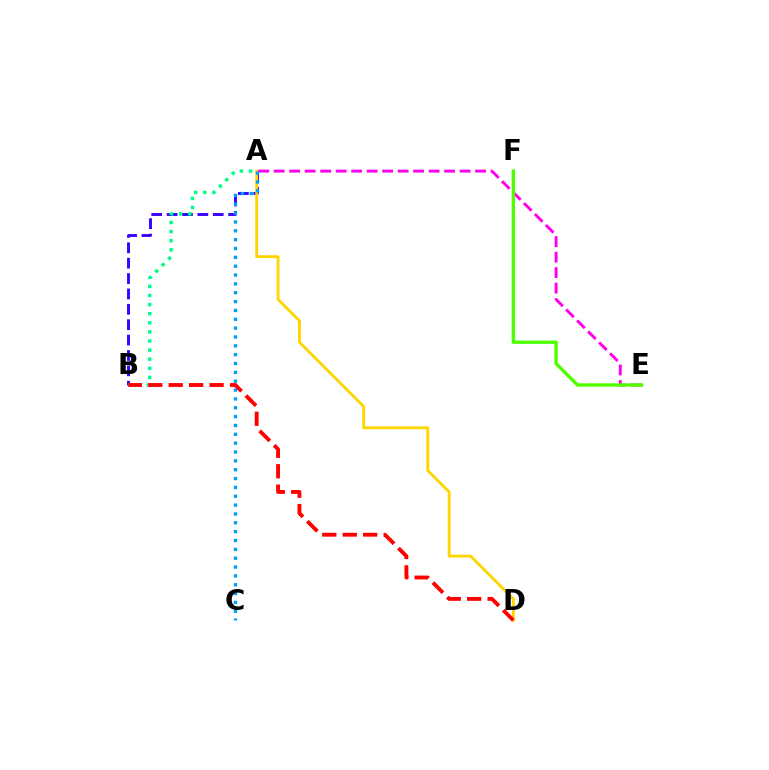{('A', 'B'): [{'color': '#3700ff', 'line_style': 'dashed', 'thickness': 2.09}, {'color': '#00ff86', 'line_style': 'dotted', 'thickness': 2.47}], ('A', 'D'): [{'color': '#ffd500', 'line_style': 'solid', 'thickness': 2.05}], ('A', 'E'): [{'color': '#ff00ed', 'line_style': 'dashed', 'thickness': 2.1}], ('E', 'F'): [{'color': '#4fff00', 'line_style': 'solid', 'thickness': 2.42}], ('A', 'C'): [{'color': '#009eff', 'line_style': 'dotted', 'thickness': 2.4}], ('B', 'D'): [{'color': '#ff0000', 'line_style': 'dashed', 'thickness': 2.78}]}